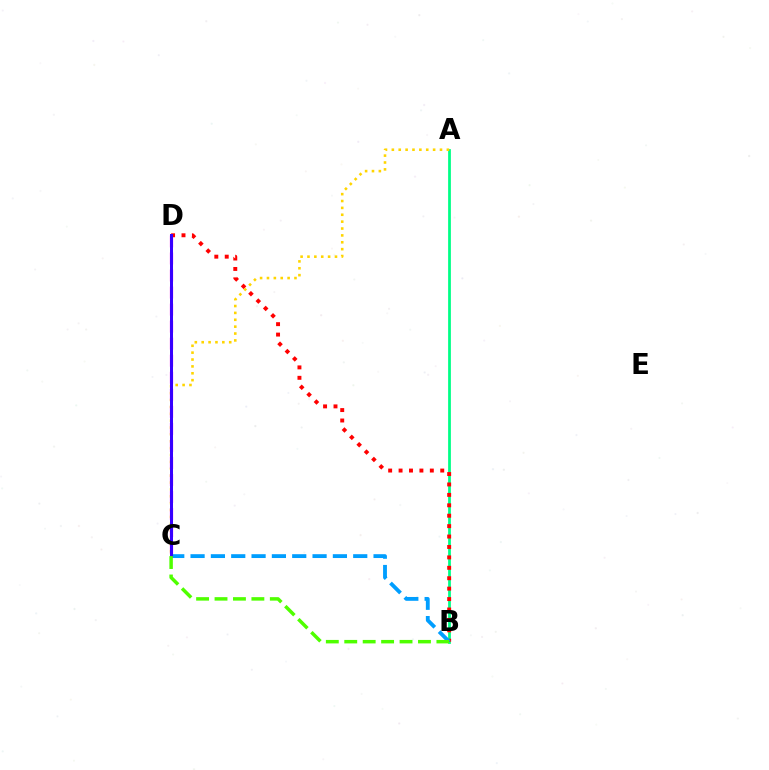{('C', 'D'): [{'color': '#ff00ed', 'line_style': 'dashed', 'thickness': 2.31}, {'color': '#3700ff', 'line_style': 'solid', 'thickness': 2.16}], ('A', 'B'): [{'color': '#00ff86', 'line_style': 'solid', 'thickness': 1.99}], ('B', 'D'): [{'color': '#ff0000', 'line_style': 'dotted', 'thickness': 2.83}], ('B', 'C'): [{'color': '#009eff', 'line_style': 'dashed', 'thickness': 2.76}, {'color': '#4fff00', 'line_style': 'dashed', 'thickness': 2.5}], ('A', 'C'): [{'color': '#ffd500', 'line_style': 'dotted', 'thickness': 1.87}]}